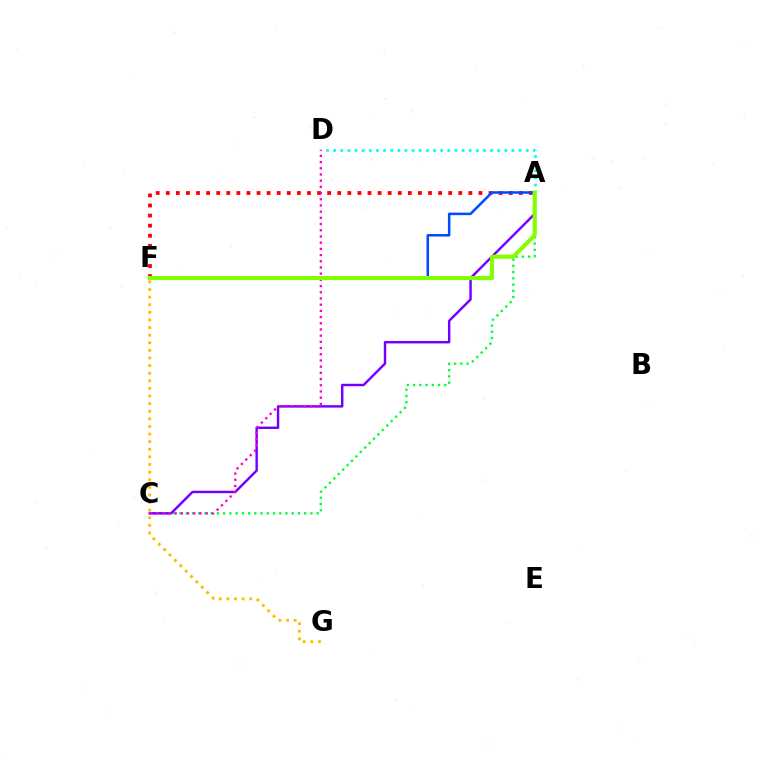{('A', 'F'): [{'color': '#ff0000', 'line_style': 'dotted', 'thickness': 2.74}, {'color': '#004bff', 'line_style': 'solid', 'thickness': 1.82}, {'color': '#84ff00', 'line_style': 'solid', 'thickness': 2.98}], ('A', 'C'): [{'color': '#00ff39', 'line_style': 'dotted', 'thickness': 1.69}, {'color': '#7200ff', 'line_style': 'solid', 'thickness': 1.75}], ('A', 'D'): [{'color': '#00fff6', 'line_style': 'dotted', 'thickness': 1.94}], ('F', 'G'): [{'color': '#ffbd00', 'line_style': 'dotted', 'thickness': 2.07}], ('C', 'D'): [{'color': '#ff00cf', 'line_style': 'dotted', 'thickness': 1.68}]}